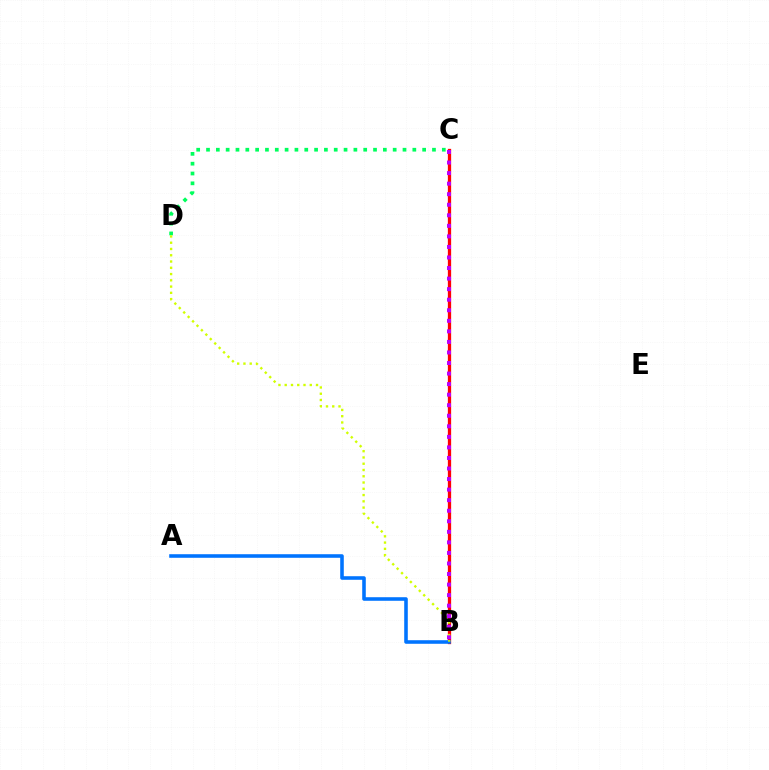{('B', 'C'): [{'color': '#ff0000', 'line_style': 'solid', 'thickness': 2.36}, {'color': '#b900ff', 'line_style': 'dotted', 'thickness': 2.87}], ('A', 'B'): [{'color': '#0074ff', 'line_style': 'solid', 'thickness': 2.57}], ('C', 'D'): [{'color': '#00ff5c', 'line_style': 'dotted', 'thickness': 2.67}], ('B', 'D'): [{'color': '#d1ff00', 'line_style': 'dotted', 'thickness': 1.7}]}